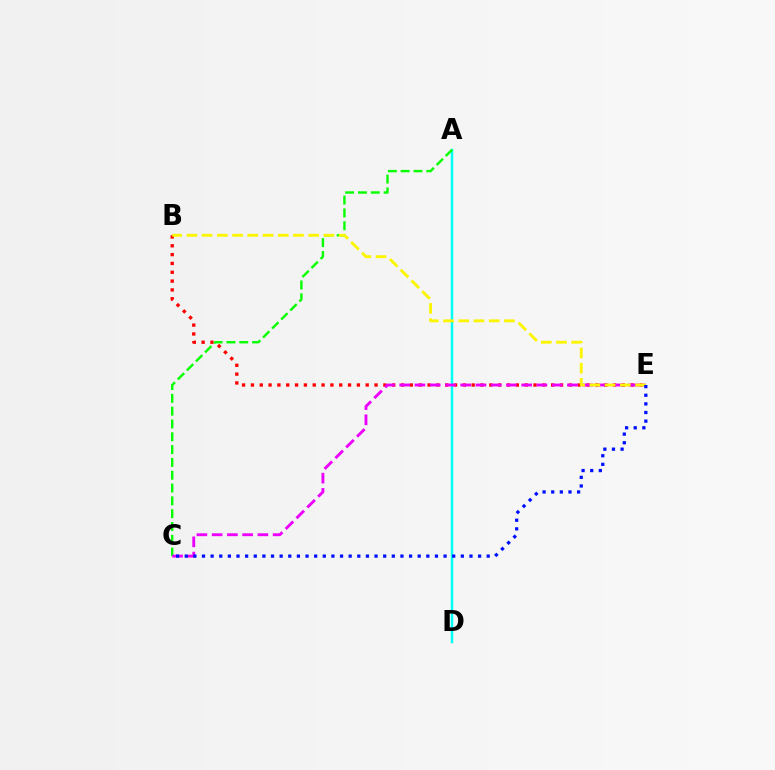{('B', 'E'): [{'color': '#ff0000', 'line_style': 'dotted', 'thickness': 2.4}, {'color': '#fcf500', 'line_style': 'dashed', 'thickness': 2.07}], ('A', 'D'): [{'color': '#00fff6', 'line_style': 'solid', 'thickness': 1.8}], ('A', 'C'): [{'color': '#08ff00', 'line_style': 'dashed', 'thickness': 1.74}], ('C', 'E'): [{'color': '#ee00ff', 'line_style': 'dashed', 'thickness': 2.07}, {'color': '#0010ff', 'line_style': 'dotted', 'thickness': 2.34}]}